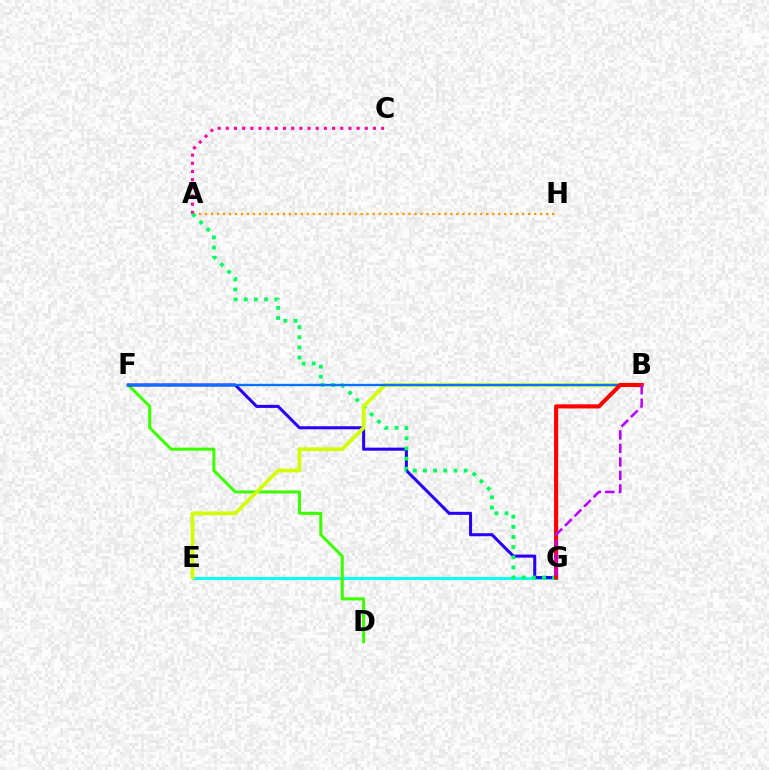{('A', 'H'): [{'color': '#ff9400', 'line_style': 'dotted', 'thickness': 1.63}], ('A', 'C'): [{'color': '#ff00ac', 'line_style': 'dotted', 'thickness': 2.22}], ('E', 'G'): [{'color': '#00fff6', 'line_style': 'solid', 'thickness': 2.05}], ('D', 'F'): [{'color': '#3dff00', 'line_style': 'solid', 'thickness': 2.19}], ('F', 'G'): [{'color': '#2500ff', 'line_style': 'solid', 'thickness': 2.19}], ('A', 'G'): [{'color': '#00ff5c', 'line_style': 'dotted', 'thickness': 2.76}], ('B', 'E'): [{'color': '#d1ff00', 'line_style': 'solid', 'thickness': 2.66}], ('B', 'F'): [{'color': '#0074ff', 'line_style': 'solid', 'thickness': 1.68}], ('B', 'G'): [{'color': '#ff0000', 'line_style': 'solid', 'thickness': 2.96}, {'color': '#b900ff', 'line_style': 'dashed', 'thickness': 1.84}]}